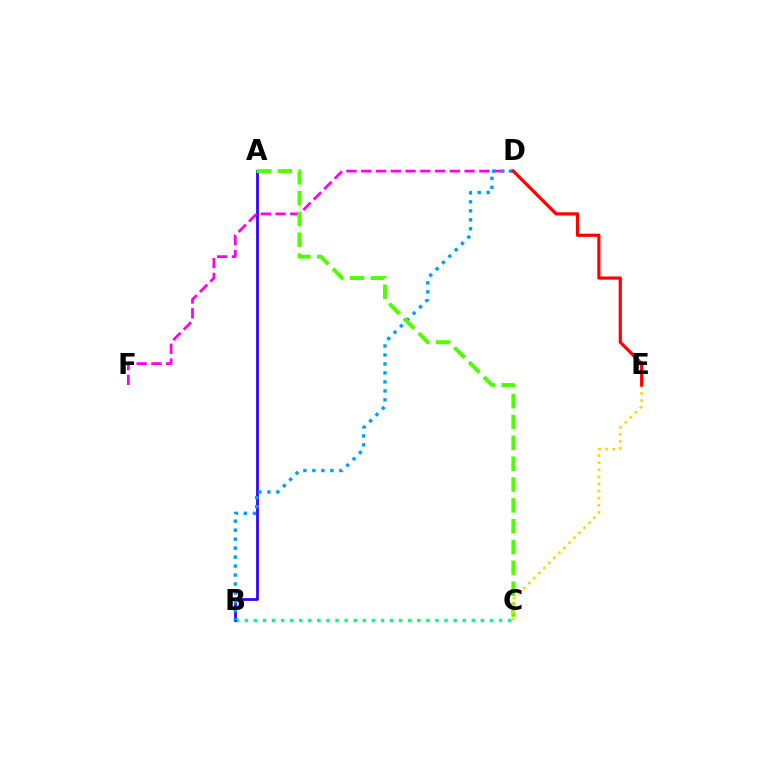{('B', 'C'): [{'color': '#00ff86', 'line_style': 'dotted', 'thickness': 2.47}], ('A', 'B'): [{'color': '#3700ff', 'line_style': 'solid', 'thickness': 1.99}], ('D', 'F'): [{'color': '#ff00ed', 'line_style': 'dashed', 'thickness': 2.01}], ('B', 'D'): [{'color': '#009eff', 'line_style': 'dotted', 'thickness': 2.44}], ('A', 'C'): [{'color': '#4fff00', 'line_style': 'dashed', 'thickness': 2.83}], ('C', 'E'): [{'color': '#ffd500', 'line_style': 'dotted', 'thickness': 1.93}], ('D', 'E'): [{'color': '#ff0000', 'line_style': 'solid', 'thickness': 2.3}]}